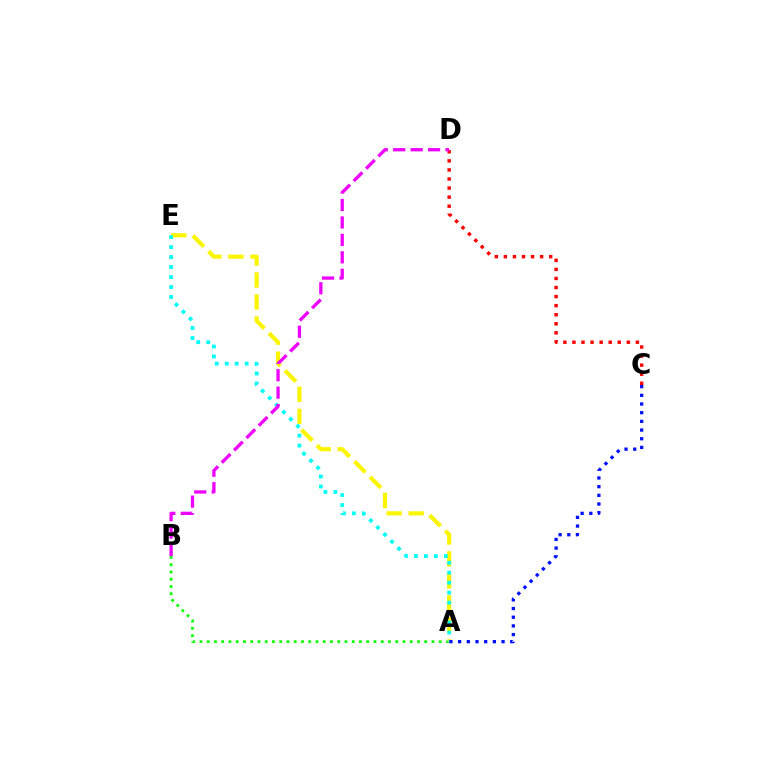{('A', 'B'): [{'color': '#08ff00', 'line_style': 'dotted', 'thickness': 1.97}], ('A', 'E'): [{'color': '#fcf500', 'line_style': 'dashed', 'thickness': 2.99}, {'color': '#00fff6', 'line_style': 'dotted', 'thickness': 2.71}], ('C', 'D'): [{'color': '#ff0000', 'line_style': 'dotted', 'thickness': 2.46}], ('B', 'D'): [{'color': '#ee00ff', 'line_style': 'dashed', 'thickness': 2.37}], ('A', 'C'): [{'color': '#0010ff', 'line_style': 'dotted', 'thickness': 2.36}]}